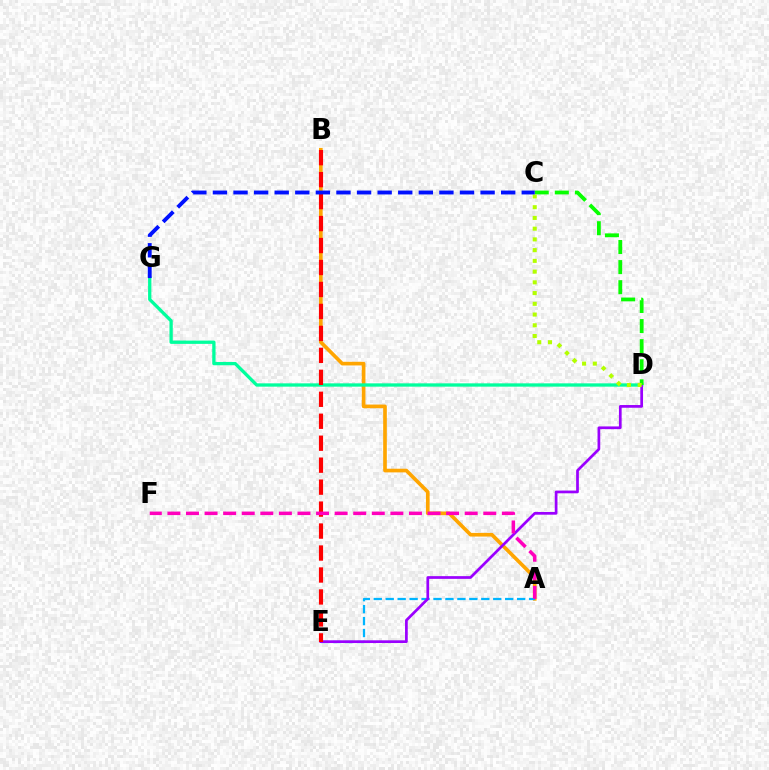{('A', 'B'): [{'color': '#ffa500', 'line_style': 'solid', 'thickness': 2.63}], ('D', 'G'): [{'color': '#00ff9d', 'line_style': 'solid', 'thickness': 2.38}], ('A', 'E'): [{'color': '#00b5ff', 'line_style': 'dashed', 'thickness': 1.62}], ('D', 'E'): [{'color': '#9b00ff', 'line_style': 'solid', 'thickness': 1.95}], ('C', 'D'): [{'color': '#08ff00', 'line_style': 'dashed', 'thickness': 2.73}, {'color': '#b3ff00', 'line_style': 'dotted', 'thickness': 2.92}], ('B', 'E'): [{'color': '#ff0000', 'line_style': 'dashed', 'thickness': 2.98}], ('A', 'F'): [{'color': '#ff00bd', 'line_style': 'dashed', 'thickness': 2.52}], ('C', 'G'): [{'color': '#0010ff', 'line_style': 'dashed', 'thickness': 2.8}]}